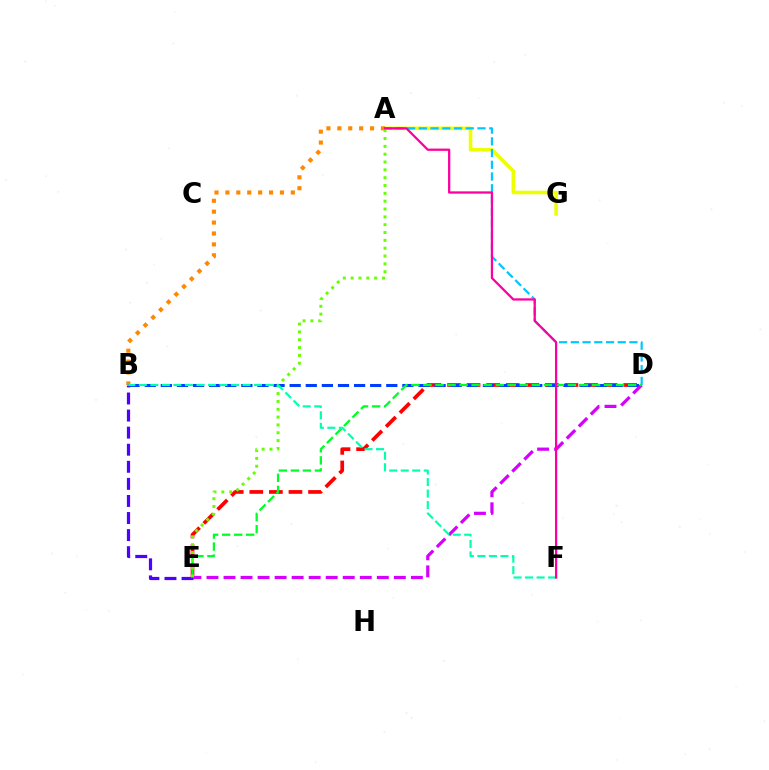{('D', 'E'): [{'color': '#ff0000', 'line_style': 'dashed', 'thickness': 2.66}, {'color': '#d600ff', 'line_style': 'dashed', 'thickness': 2.31}, {'color': '#00ff27', 'line_style': 'dashed', 'thickness': 1.64}], ('A', 'G'): [{'color': '#eeff00', 'line_style': 'solid', 'thickness': 2.59}], ('A', 'B'): [{'color': '#ff8800', 'line_style': 'dotted', 'thickness': 2.96}], ('B', 'D'): [{'color': '#003fff', 'line_style': 'dashed', 'thickness': 2.19}], ('A', 'D'): [{'color': '#00c7ff', 'line_style': 'dashed', 'thickness': 1.59}], ('B', 'E'): [{'color': '#4f00ff', 'line_style': 'dashed', 'thickness': 2.32}], ('A', 'E'): [{'color': '#66ff00', 'line_style': 'dotted', 'thickness': 2.13}], ('B', 'F'): [{'color': '#00ffaf', 'line_style': 'dashed', 'thickness': 1.56}], ('A', 'F'): [{'color': '#ff00a0', 'line_style': 'solid', 'thickness': 1.64}]}